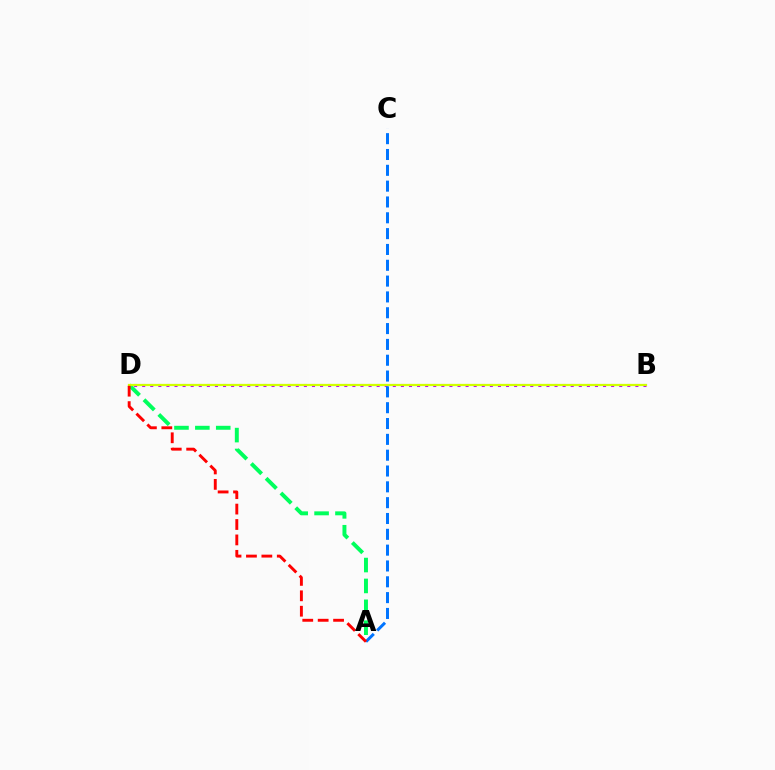{('B', 'D'): [{'color': '#b900ff', 'line_style': 'dotted', 'thickness': 2.2}, {'color': '#d1ff00', 'line_style': 'solid', 'thickness': 1.61}], ('A', 'D'): [{'color': '#00ff5c', 'line_style': 'dashed', 'thickness': 2.84}, {'color': '#ff0000', 'line_style': 'dashed', 'thickness': 2.09}], ('A', 'C'): [{'color': '#0074ff', 'line_style': 'dashed', 'thickness': 2.15}]}